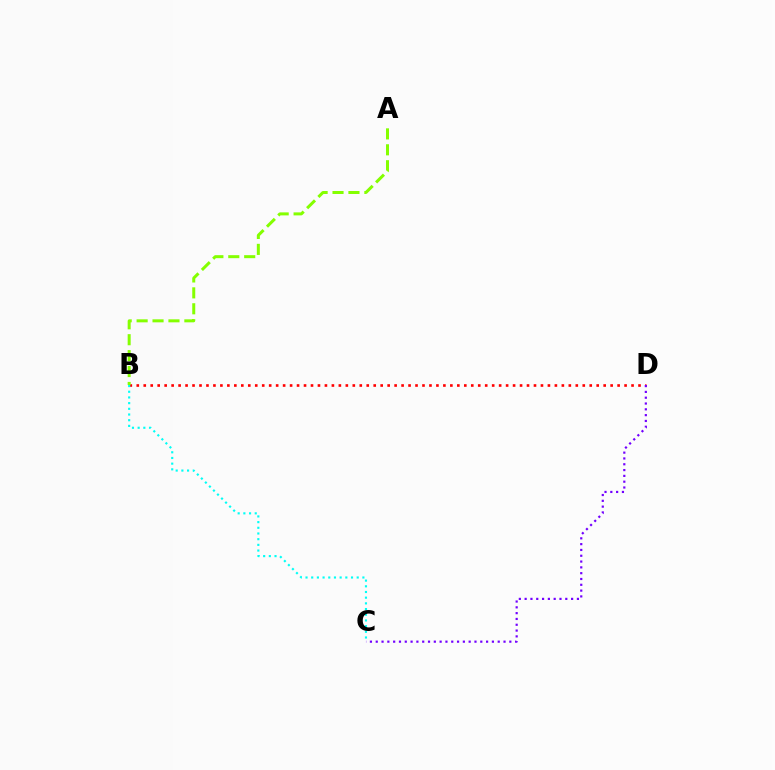{('B', 'D'): [{'color': '#ff0000', 'line_style': 'dotted', 'thickness': 1.89}], ('B', 'C'): [{'color': '#00fff6', 'line_style': 'dotted', 'thickness': 1.55}], ('A', 'B'): [{'color': '#84ff00', 'line_style': 'dashed', 'thickness': 2.16}], ('C', 'D'): [{'color': '#7200ff', 'line_style': 'dotted', 'thickness': 1.58}]}